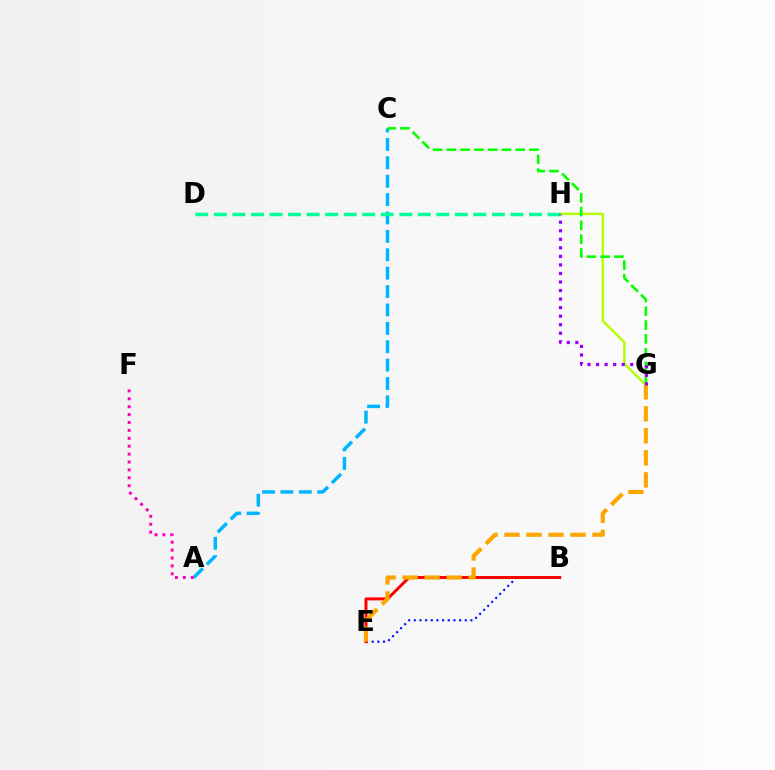{('G', 'H'): [{'color': '#b3ff00', 'line_style': 'solid', 'thickness': 1.74}, {'color': '#9b00ff', 'line_style': 'dotted', 'thickness': 2.32}], ('B', 'E'): [{'color': '#0010ff', 'line_style': 'dotted', 'thickness': 1.54}, {'color': '#ff0000', 'line_style': 'solid', 'thickness': 2.14}], ('A', 'C'): [{'color': '#00b5ff', 'line_style': 'dashed', 'thickness': 2.5}], ('D', 'H'): [{'color': '#00ff9d', 'line_style': 'dashed', 'thickness': 2.52}], ('C', 'G'): [{'color': '#08ff00', 'line_style': 'dashed', 'thickness': 1.87}], ('E', 'G'): [{'color': '#ffa500', 'line_style': 'dashed', 'thickness': 2.99}], ('A', 'F'): [{'color': '#ff00bd', 'line_style': 'dotted', 'thickness': 2.15}]}